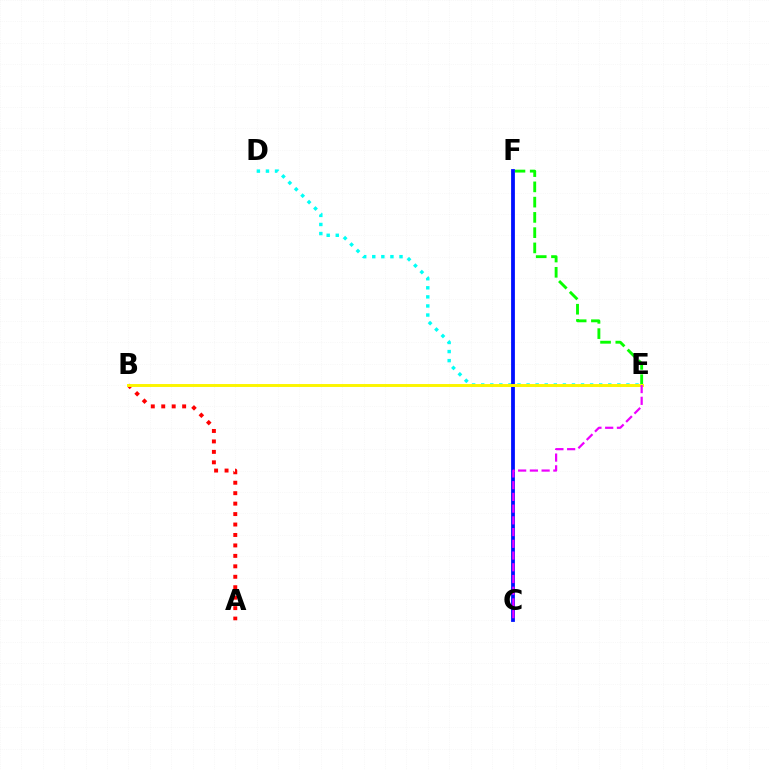{('E', 'F'): [{'color': '#08ff00', 'line_style': 'dashed', 'thickness': 2.07}], ('D', 'E'): [{'color': '#00fff6', 'line_style': 'dotted', 'thickness': 2.47}], ('C', 'F'): [{'color': '#0010ff', 'line_style': 'solid', 'thickness': 2.74}], ('A', 'B'): [{'color': '#ff0000', 'line_style': 'dotted', 'thickness': 2.84}], ('B', 'E'): [{'color': '#fcf500', 'line_style': 'solid', 'thickness': 2.11}], ('C', 'E'): [{'color': '#ee00ff', 'line_style': 'dashed', 'thickness': 1.59}]}